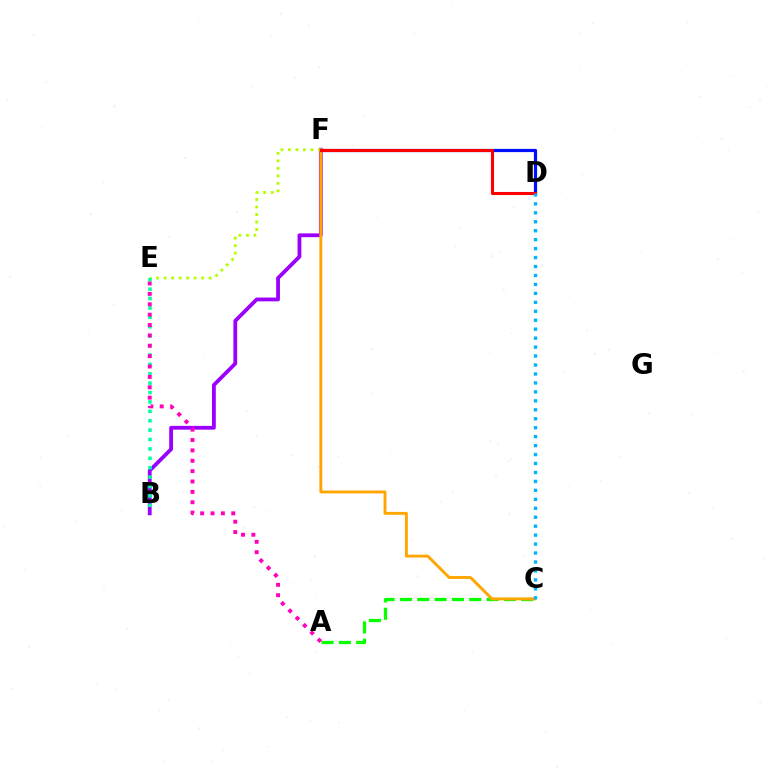{('A', 'C'): [{'color': '#08ff00', 'line_style': 'dashed', 'thickness': 2.36}], ('B', 'F'): [{'color': '#9b00ff', 'line_style': 'solid', 'thickness': 2.73}], ('E', 'F'): [{'color': '#b3ff00', 'line_style': 'dotted', 'thickness': 2.04}], ('D', 'F'): [{'color': '#0010ff', 'line_style': 'solid', 'thickness': 2.31}, {'color': '#ff0000', 'line_style': 'solid', 'thickness': 2.21}], ('C', 'F'): [{'color': '#ffa500', 'line_style': 'solid', 'thickness': 2.09}], ('B', 'E'): [{'color': '#00ff9d', 'line_style': 'dotted', 'thickness': 2.55}], ('C', 'D'): [{'color': '#00b5ff', 'line_style': 'dotted', 'thickness': 2.43}], ('A', 'E'): [{'color': '#ff00bd', 'line_style': 'dotted', 'thickness': 2.82}]}